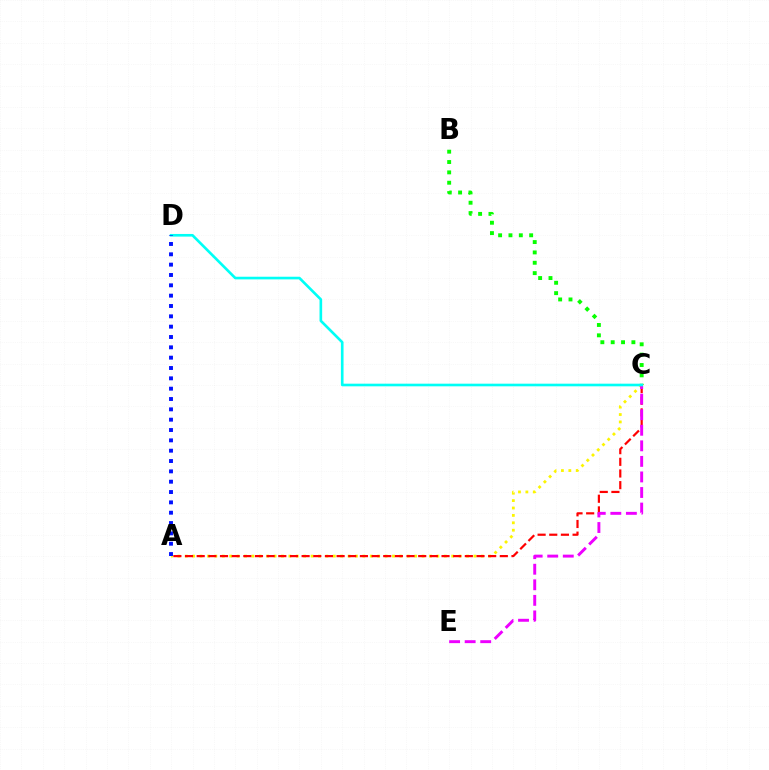{('A', 'C'): [{'color': '#fcf500', 'line_style': 'dotted', 'thickness': 2.01}, {'color': '#ff0000', 'line_style': 'dashed', 'thickness': 1.58}], ('C', 'E'): [{'color': '#ee00ff', 'line_style': 'dashed', 'thickness': 2.11}], ('B', 'C'): [{'color': '#08ff00', 'line_style': 'dotted', 'thickness': 2.81}], ('C', 'D'): [{'color': '#00fff6', 'line_style': 'solid', 'thickness': 1.9}], ('A', 'D'): [{'color': '#0010ff', 'line_style': 'dotted', 'thickness': 2.81}]}